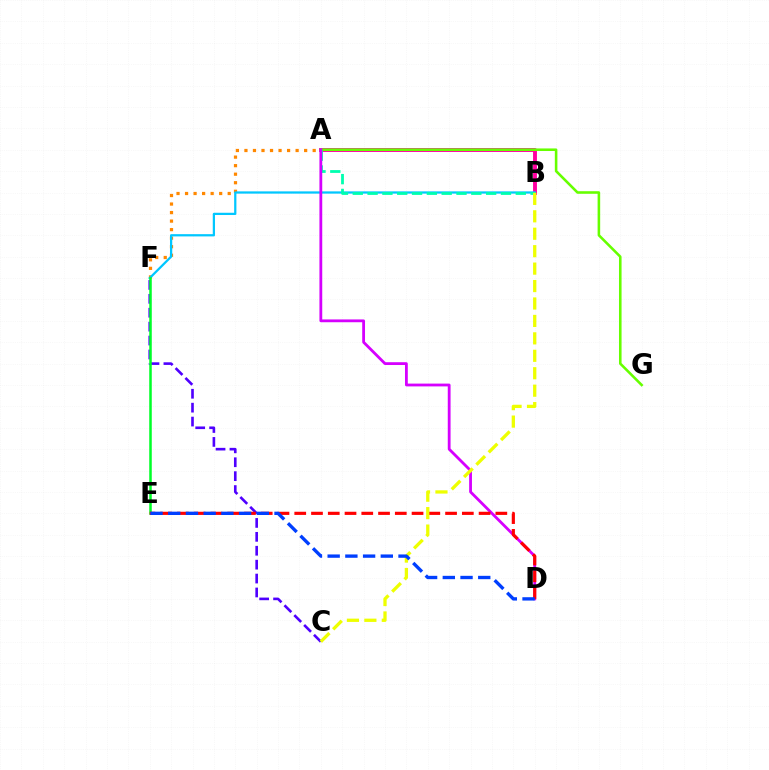{('C', 'F'): [{'color': '#4f00ff', 'line_style': 'dashed', 'thickness': 1.89}], ('A', 'B'): [{'color': '#ff00a0', 'line_style': 'solid', 'thickness': 2.8}, {'color': '#00ffaf', 'line_style': 'dashed', 'thickness': 2.01}], ('A', 'F'): [{'color': '#ff8800', 'line_style': 'dotted', 'thickness': 2.32}], ('A', 'G'): [{'color': '#66ff00', 'line_style': 'solid', 'thickness': 1.85}], ('B', 'F'): [{'color': '#00c7ff', 'line_style': 'solid', 'thickness': 1.62}], ('E', 'F'): [{'color': '#00ff27', 'line_style': 'solid', 'thickness': 1.82}], ('A', 'D'): [{'color': '#d600ff', 'line_style': 'solid', 'thickness': 2.02}], ('D', 'E'): [{'color': '#ff0000', 'line_style': 'dashed', 'thickness': 2.28}, {'color': '#003fff', 'line_style': 'dashed', 'thickness': 2.41}], ('B', 'C'): [{'color': '#eeff00', 'line_style': 'dashed', 'thickness': 2.37}]}